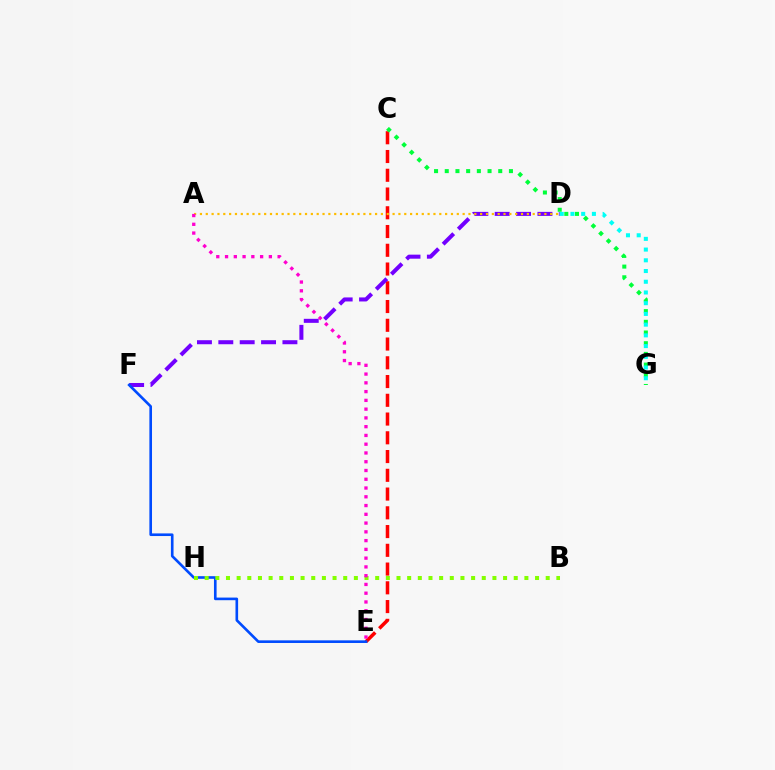{('C', 'E'): [{'color': '#ff0000', 'line_style': 'dashed', 'thickness': 2.55}], ('D', 'F'): [{'color': '#7200ff', 'line_style': 'dashed', 'thickness': 2.9}], ('C', 'G'): [{'color': '#00ff39', 'line_style': 'dotted', 'thickness': 2.91}], ('E', 'F'): [{'color': '#004bff', 'line_style': 'solid', 'thickness': 1.89}], ('A', 'D'): [{'color': '#ffbd00', 'line_style': 'dotted', 'thickness': 1.59}], ('B', 'H'): [{'color': '#84ff00', 'line_style': 'dotted', 'thickness': 2.9}], ('A', 'E'): [{'color': '#ff00cf', 'line_style': 'dotted', 'thickness': 2.38}], ('D', 'G'): [{'color': '#00fff6', 'line_style': 'dotted', 'thickness': 2.91}]}